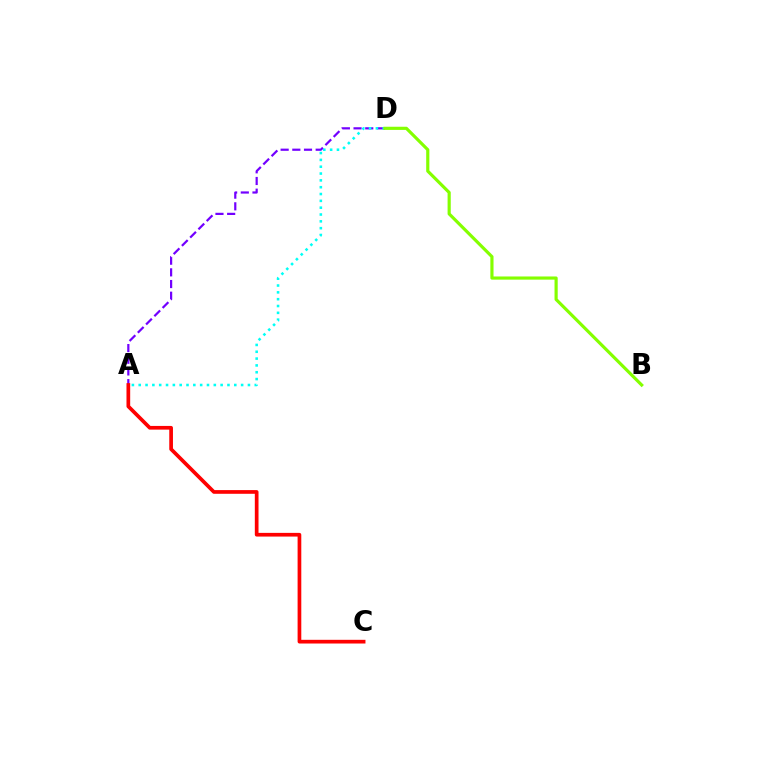{('A', 'D'): [{'color': '#7200ff', 'line_style': 'dashed', 'thickness': 1.59}, {'color': '#00fff6', 'line_style': 'dotted', 'thickness': 1.85}], ('B', 'D'): [{'color': '#84ff00', 'line_style': 'solid', 'thickness': 2.28}], ('A', 'C'): [{'color': '#ff0000', 'line_style': 'solid', 'thickness': 2.66}]}